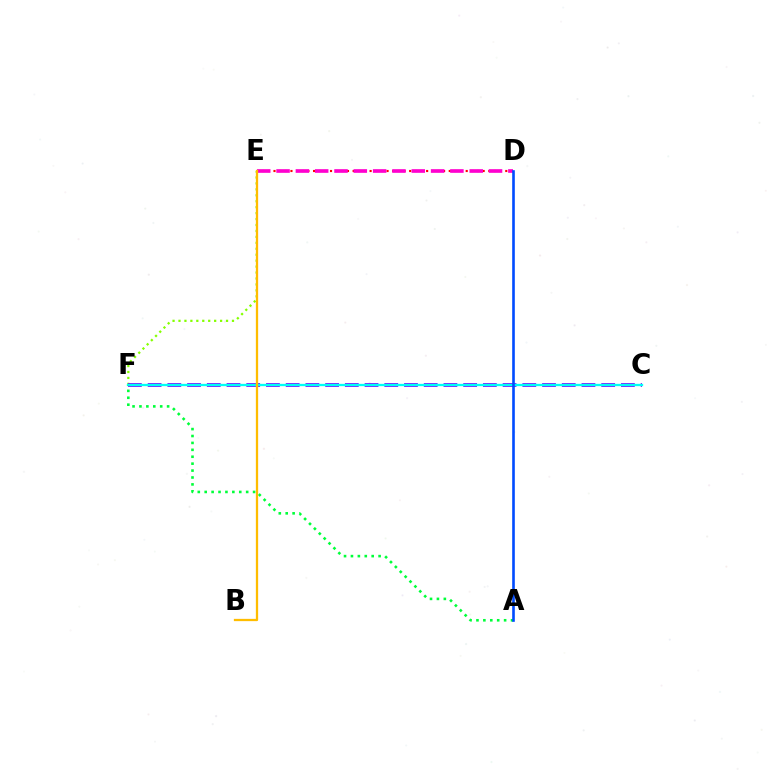{('E', 'F'): [{'color': '#84ff00', 'line_style': 'dotted', 'thickness': 1.61}], ('D', 'E'): [{'color': '#ff0000', 'line_style': 'dotted', 'thickness': 1.54}, {'color': '#ff00cf', 'line_style': 'dashed', 'thickness': 2.62}], ('C', 'F'): [{'color': '#7200ff', 'line_style': 'dashed', 'thickness': 2.68}, {'color': '#00fff6', 'line_style': 'solid', 'thickness': 1.65}], ('A', 'F'): [{'color': '#00ff39', 'line_style': 'dotted', 'thickness': 1.88}], ('B', 'E'): [{'color': '#ffbd00', 'line_style': 'solid', 'thickness': 1.64}], ('A', 'D'): [{'color': '#004bff', 'line_style': 'solid', 'thickness': 1.89}]}